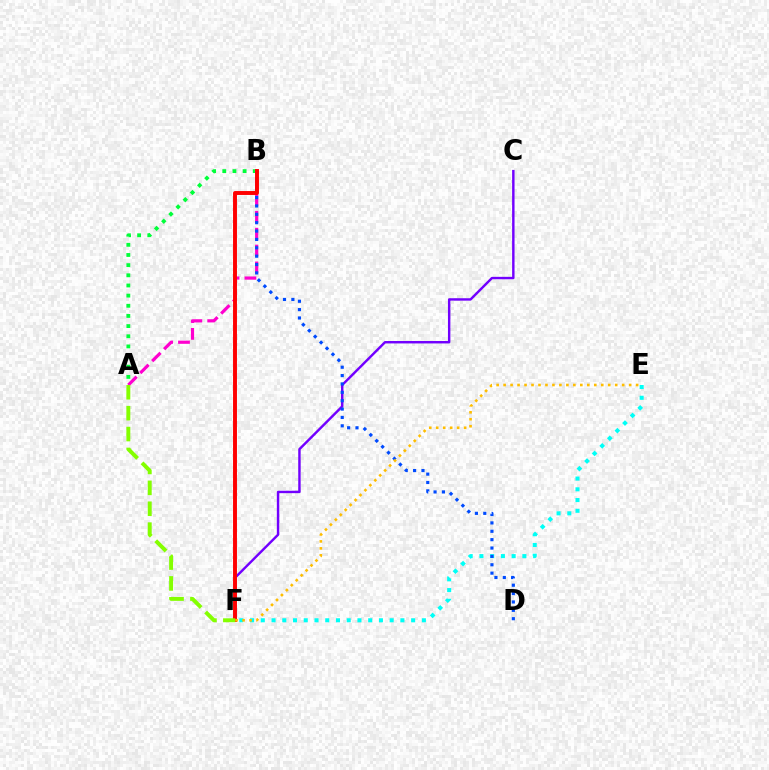{('A', 'B'): [{'color': '#00ff39', 'line_style': 'dotted', 'thickness': 2.76}, {'color': '#ff00cf', 'line_style': 'dashed', 'thickness': 2.29}], ('C', 'F'): [{'color': '#7200ff', 'line_style': 'solid', 'thickness': 1.75}], ('E', 'F'): [{'color': '#00fff6', 'line_style': 'dotted', 'thickness': 2.92}, {'color': '#ffbd00', 'line_style': 'dotted', 'thickness': 1.89}], ('B', 'D'): [{'color': '#004bff', 'line_style': 'dotted', 'thickness': 2.27}], ('B', 'F'): [{'color': '#ff0000', 'line_style': 'solid', 'thickness': 2.83}], ('A', 'F'): [{'color': '#84ff00', 'line_style': 'dashed', 'thickness': 2.84}]}